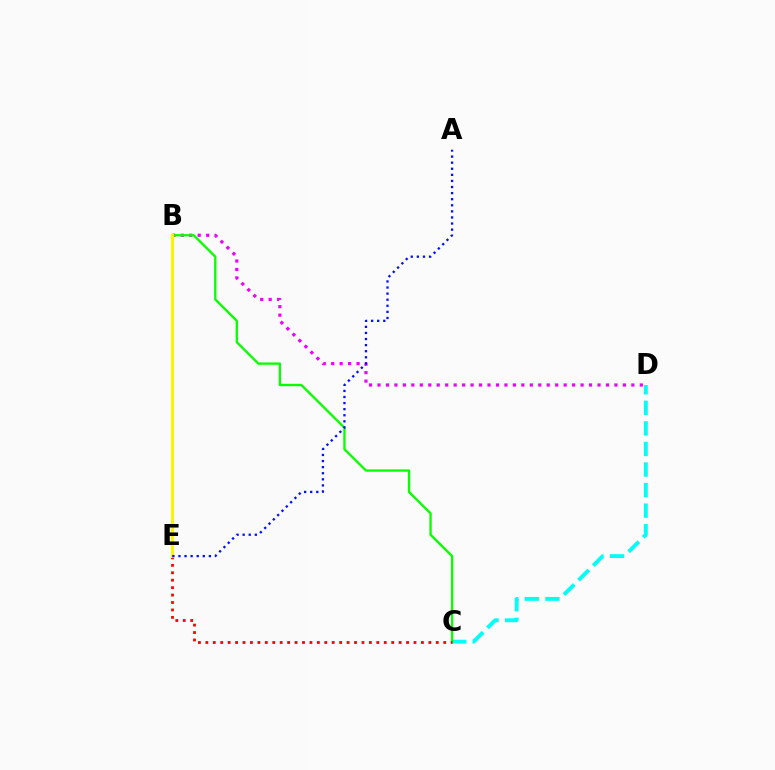{('C', 'D'): [{'color': '#00fff6', 'line_style': 'dashed', 'thickness': 2.79}], ('B', 'D'): [{'color': '#ee00ff', 'line_style': 'dotted', 'thickness': 2.3}], ('B', 'C'): [{'color': '#08ff00', 'line_style': 'solid', 'thickness': 1.68}], ('C', 'E'): [{'color': '#ff0000', 'line_style': 'dotted', 'thickness': 2.02}], ('B', 'E'): [{'color': '#fcf500', 'line_style': 'solid', 'thickness': 2.15}], ('A', 'E'): [{'color': '#0010ff', 'line_style': 'dotted', 'thickness': 1.65}]}